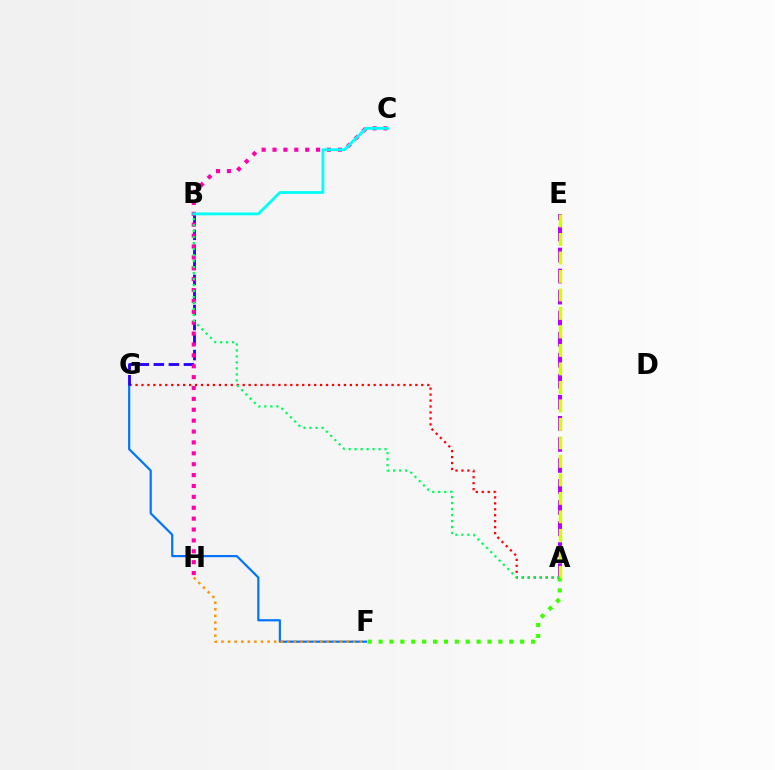{('A', 'F'): [{'color': '#3dff00', 'line_style': 'dotted', 'thickness': 2.96}], ('A', 'G'): [{'color': '#ff0000', 'line_style': 'dotted', 'thickness': 1.62}], ('F', 'G'): [{'color': '#0074ff', 'line_style': 'solid', 'thickness': 1.58}], ('B', 'G'): [{'color': '#2500ff', 'line_style': 'dashed', 'thickness': 2.04}], ('C', 'H'): [{'color': '#ff00ac', 'line_style': 'dotted', 'thickness': 2.96}], ('A', 'E'): [{'color': '#b900ff', 'line_style': 'dashed', 'thickness': 2.86}, {'color': '#d1ff00', 'line_style': 'dashed', 'thickness': 2.51}], ('B', 'C'): [{'color': '#00fff6', 'line_style': 'solid', 'thickness': 2.03}], ('A', 'B'): [{'color': '#00ff5c', 'line_style': 'dotted', 'thickness': 1.63}], ('F', 'H'): [{'color': '#ff9400', 'line_style': 'dotted', 'thickness': 1.79}]}